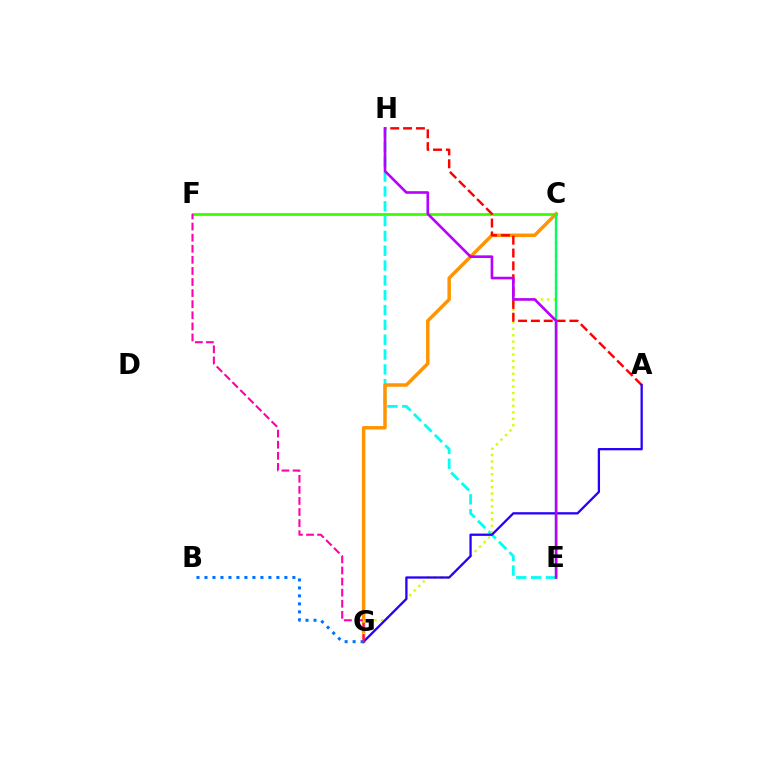{('C', 'F'): [{'color': '#3dff00', 'line_style': 'solid', 'thickness': 2.01}], ('E', 'H'): [{'color': '#00fff6', 'line_style': 'dashed', 'thickness': 2.01}, {'color': '#b900ff', 'line_style': 'solid', 'thickness': 1.9}], ('C', 'G'): [{'color': '#ff9400', 'line_style': 'solid', 'thickness': 2.5}, {'color': '#d1ff00', 'line_style': 'dotted', 'thickness': 1.75}], ('A', 'H'): [{'color': '#ff0000', 'line_style': 'dashed', 'thickness': 1.74}], ('C', 'E'): [{'color': '#00ff5c', 'line_style': 'solid', 'thickness': 1.67}], ('A', 'G'): [{'color': '#2500ff', 'line_style': 'solid', 'thickness': 1.65}], ('B', 'G'): [{'color': '#0074ff', 'line_style': 'dotted', 'thickness': 2.17}], ('F', 'G'): [{'color': '#ff00ac', 'line_style': 'dashed', 'thickness': 1.51}]}